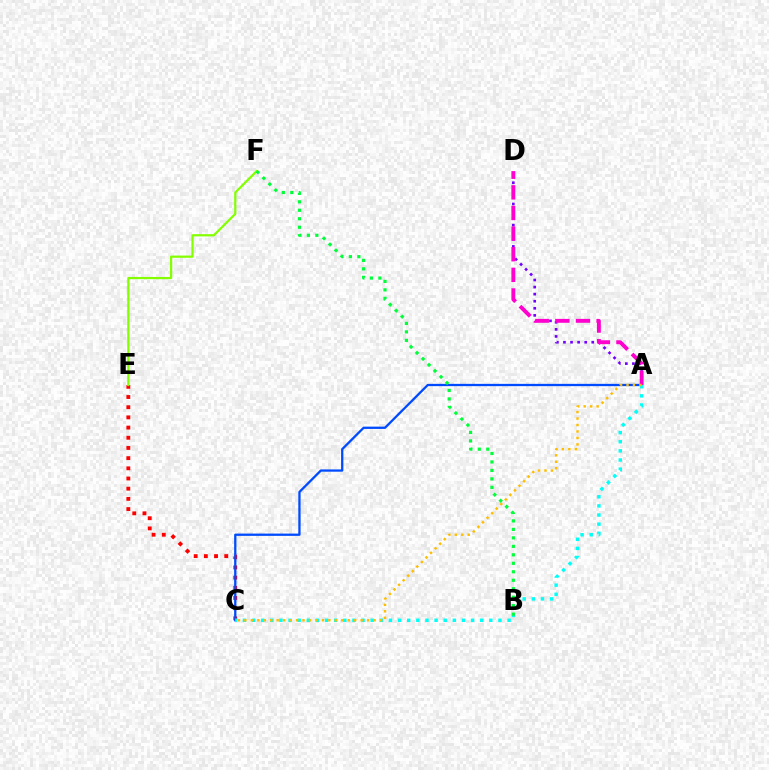{('C', 'E'): [{'color': '#ff0000', 'line_style': 'dotted', 'thickness': 2.77}], ('A', 'D'): [{'color': '#7200ff', 'line_style': 'dotted', 'thickness': 1.92}, {'color': '#ff00cf', 'line_style': 'dashed', 'thickness': 2.8}], ('A', 'C'): [{'color': '#004bff', 'line_style': 'solid', 'thickness': 1.65}, {'color': '#00fff6', 'line_style': 'dotted', 'thickness': 2.48}, {'color': '#ffbd00', 'line_style': 'dotted', 'thickness': 1.76}], ('E', 'F'): [{'color': '#84ff00', 'line_style': 'solid', 'thickness': 1.6}], ('B', 'F'): [{'color': '#00ff39', 'line_style': 'dotted', 'thickness': 2.3}]}